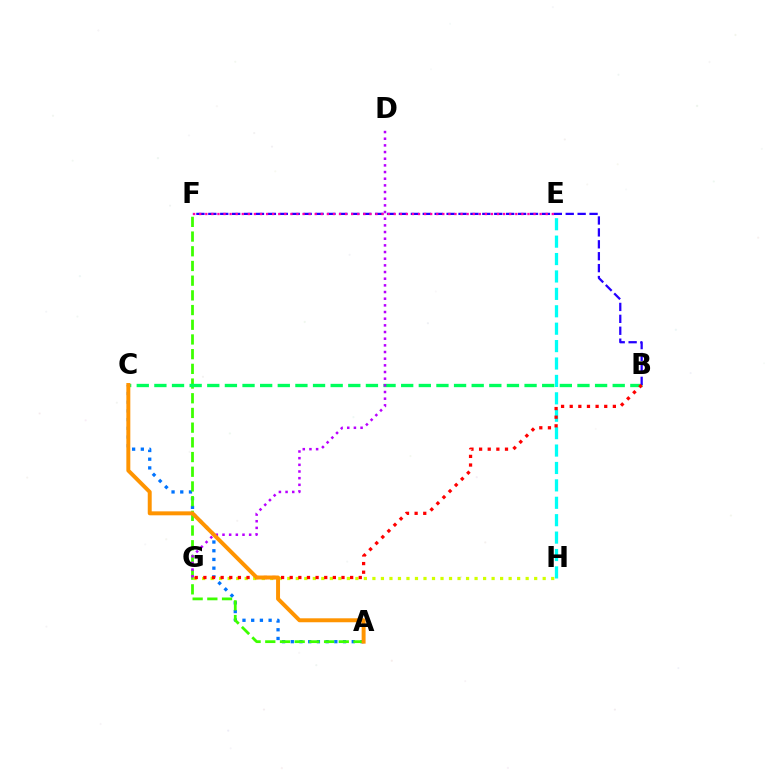{('A', 'C'): [{'color': '#0074ff', 'line_style': 'dotted', 'thickness': 2.37}, {'color': '#ff9400', 'line_style': 'solid', 'thickness': 2.85}], ('A', 'F'): [{'color': '#3dff00', 'line_style': 'dashed', 'thickness': 2.0}], ('B', 'C'): [{'color': '#00ff5c', 'line_style': 'dashed', 'thickness': 2.39}], ('B', 'F'): [{'color': '#2500ff', 'line_style': 'dashed', 'thickness': 1.62}], ('E', 'H'): [{'color': '#00fff6', 'line_style': 'dashed', 'thickness': 2.37}], ('G', 'H'): [{'color': '#d1ff00', 'line_style': 'dotted', 'thickness': 2.31}], ('E', 'F'): [{'color': '#ff00ac', 'line_style': 'dotted', 'thickness': 1.65}], ('B', 'G'): [{'color': '#ff0000', 'line_style': 'dotted', 'thickness': 2.35}], ('D', 'G'): [{'color': '#b900ff', 'line_style': 'dotted', 'thickness': 1.81}]}